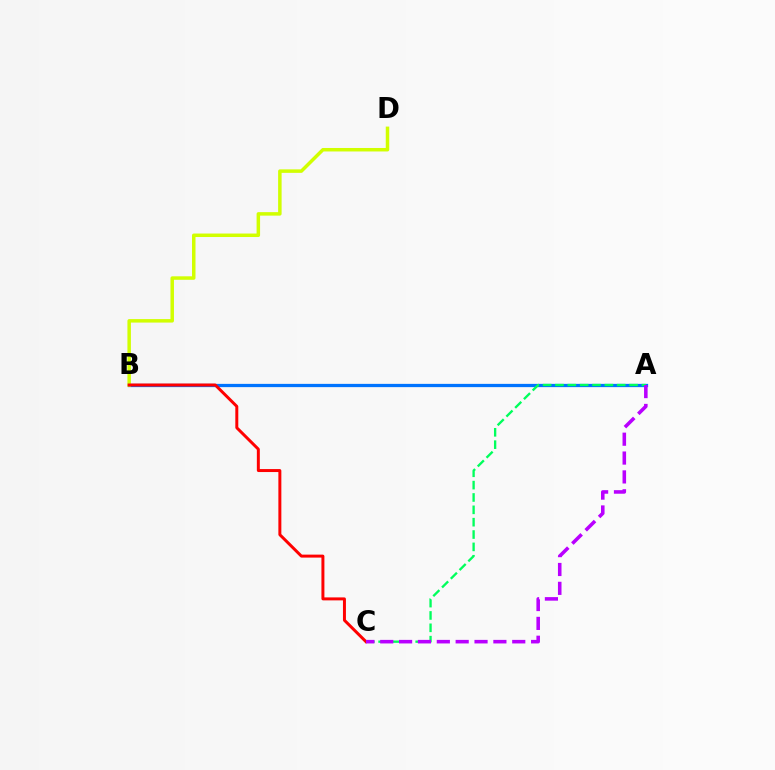{('A', 'B'): [{'color': '#0074ff', 'line_style': 'solid', 'thickness': 2.35}], ('B', 'D'): [{'color': '#d1ff00', 'line_style': 'solid', 'thickness': 2.51}], ('B', 'C'): [{'color': '#ff0000', 'line_style': 'solid', 'thickness': 2.14}], ('A', 'C'): [{'color': '#00ff5c', 'line_style': 'dashed', 'thickness': 1.68}, {'color': '#b900ff', 'line_style': 'dashed', 'thickness': 2.56}]}